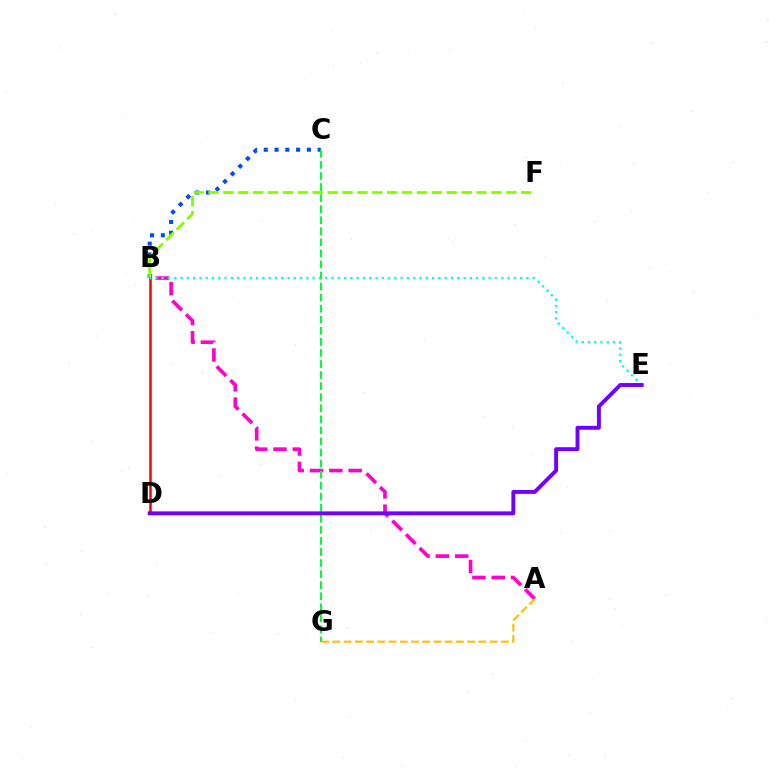{('B', 'C'): [{'color': '#004bff', 'line_style': 'dotted', 'thickness': 2.93}], ('A', 'B'): [{'color': '#ff00cf', 'line_style': 'dashed', 'thickness': 2.62}], ('B', 'F'): [{'color': '#84ff00', 'line_style': 'dashed', 'thickness': 2.02}], ('B', 'D'): [{'color': '#ff0000', 'line_style': 'solid', 'thickness': 1.82}], ('B', 'E'): [{'color': '#00fff6', 'line_style': 'dotted', 'thickness': 1.71}], ('A', 'G'): [{'color': '#ffbd00', 'line_style': 'dashed', 'thickness': 1.53}], ('C', 'G'): [{'color': '#00ff39', 'line_style': 'dashed', 'thickness': 1.5}], ('D', 'E'): [{'color': '#7200ff', 'line_style': 'solid', 'thickness': 2.81}]}